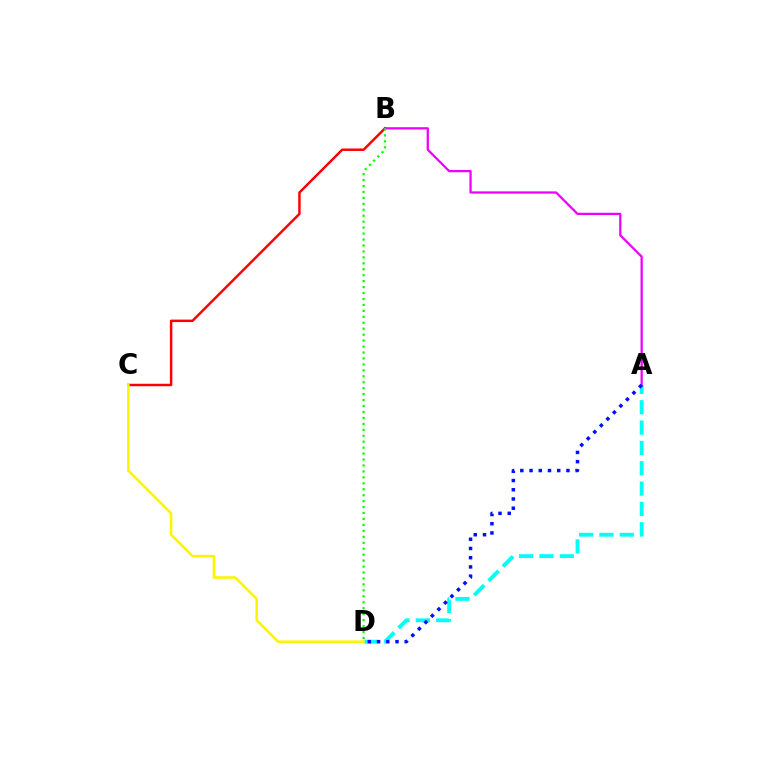{('A', 'D'): [{'color': '#00fff6', 'line_style': 'dashed', 'thickness': 2.76}, {'color': '#0010ff', 'line_style': 'dotted', 'thickness': 2.51}], ('B', 'C'): [{'color': '#ff0000', 'line_style': 'solid', 'thickness': 1.78}], ('A', 'B'): [{'color': '#ee00ff', 'line_style': 'solid', 'thickness': 1.63}], ('C', 'D'): [{'color': '#fcf500', 'line_style': 'solid', 'thickness': 1.84}], ('B', 'D'): [{'color': '#08ff00', 'line_style': 'dotted', 'thickness': 1.62}]}